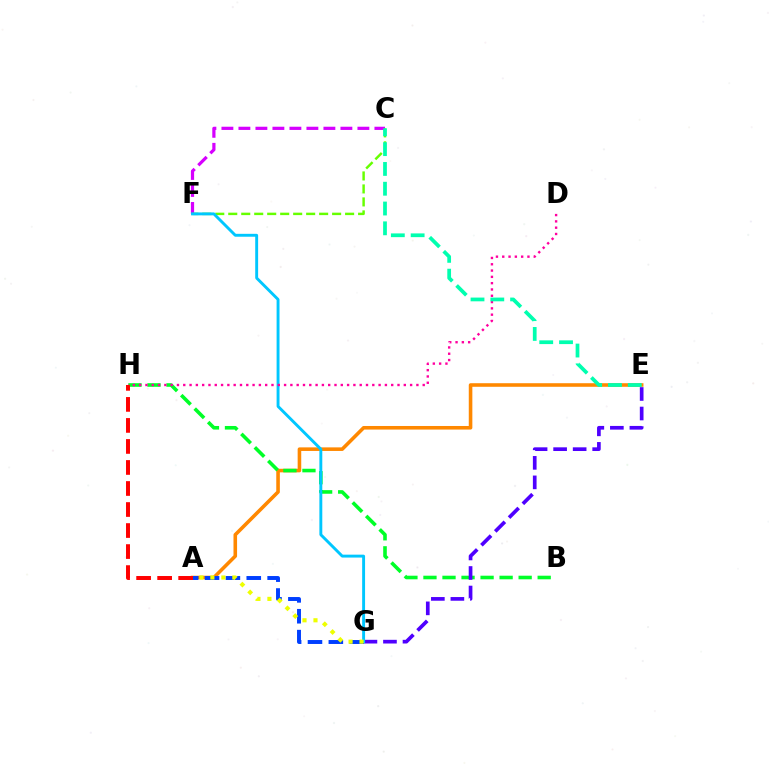{('A', 'E'): [{'color': '#ff8800', 'line_style': 'solid', 'thickness': 2.58}], ('A', 'G'): [{'color': '#003fff', 'line_style': 'dashed', 'thickness': 2.83}, {'color': '#eeff00', 'line_style': 'dotted', 'thickness': 2.98}], ('B', 'H'): [{'color': '#00ff27', 'line_style': 'dashed', 'thickness': 2.59}], ('C', 'F'): [{'color': '#d600ff', 'line_style': 'dashed', 'thickness': 2.31}, {'color': '#66ff00', 'line_style': 'dashed', 'thickness': 1.76}], ('E', 'G'): [{'color': '#4f00ff', 'line_style': 'dashed', 'thickness': 2.65}], ('F', 'G'): [{'color': '#00c7ff', 'line_style': 'solid', 'thickness': 2.09}], ('D', 'H'): [{'color': '#ff00a0', 'line_style': 'dotted', 'thickness': 1.71}], ('A', 'H'): [{'color': '#ff0000', 'line_style': 'dashed', 'thickness': 2.86}], ('C', 'E'): [{'color': '#00ffaf', 'line_style': 'dashed', 'thickness': 2.69}]}